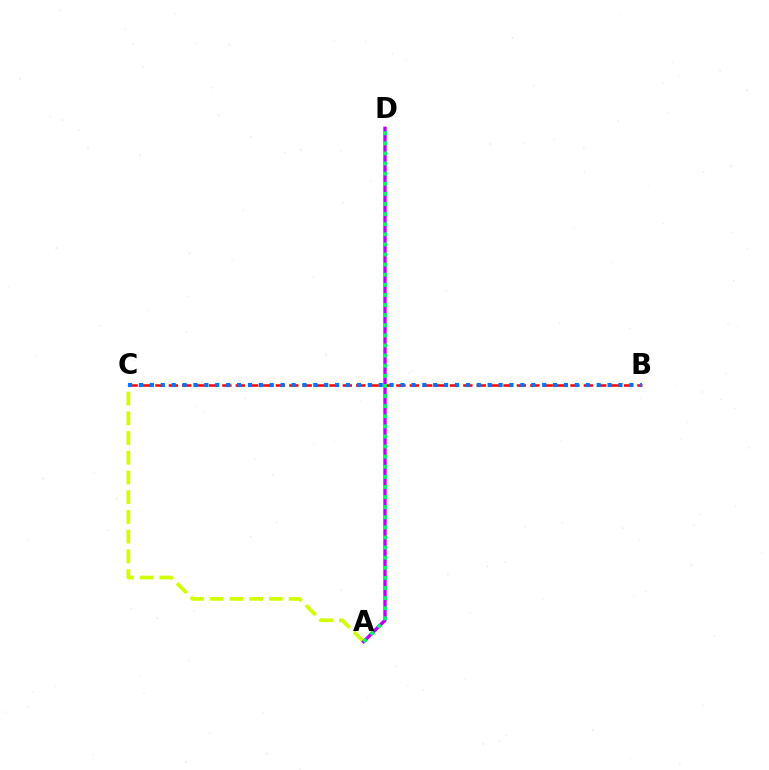{('A', 'C'): [{'color': '#d1ff00', 'line_style': 'dashed', 'thickness': 2.68}], ('B', 'C'): [{'color': '#ff0000', 'line_style': 'dashed', 'thickness': 1.82}, {'color': '#0074ff', 'line_style': 'dotted', 'thickness': 2.96}], ('A', 'D'): [{'color': '#b900ff', 'line_style': 'solid', 'thickness': 2.42}, {'color': '#00ff5c', 'line_style': 'dotted', 'thickness': 2.75}]}